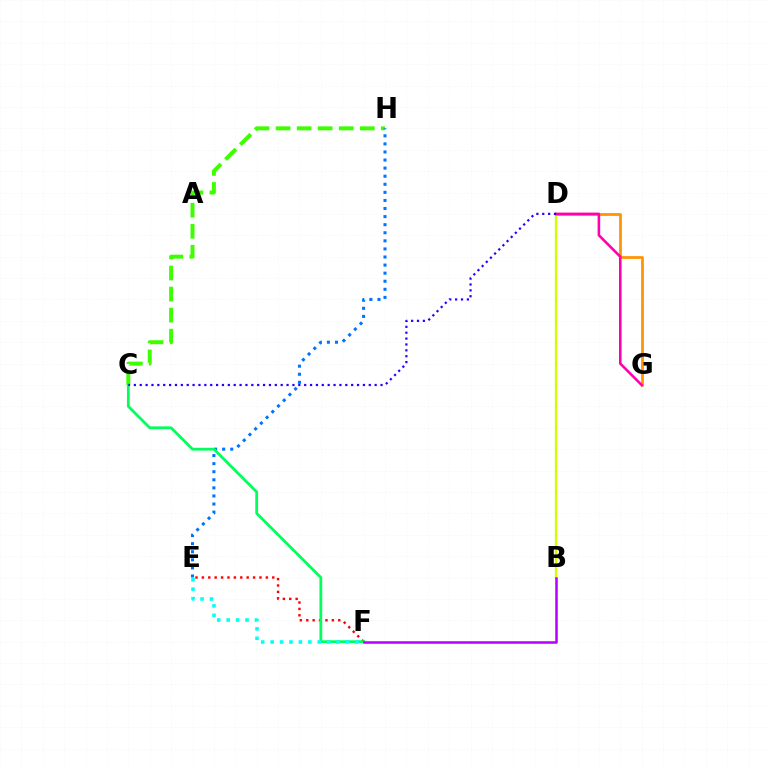{('E', 'F'): [{'color': '#ff0000', 'line_style': 'dotted', 'thickness': 1.74}, {'color': '#00fff6', 'line_style': 'dotted', 'thickness': 2.56}], ('C', 'H'): [{'color': '#3dff00', 'line_style': 'dashed', 'thickness': 2.86}], ('B', 'D'): [{'color': '#d1ff00', 'line_style': 'solid', 'thickness': 1.66}], ('E', 'H'): [{'color': '#0074ff', 'line_style': 'dotted', 'thickness': 2.2}], ('C', 'F'): [{'color': '#00ff5c', 'line_style': 'solid', 'thickness': 2.0}], ('D', 'G'): [{'color': '#ff9400', 'line_style': 'solid', 'thickness': 1.98}, {'color': '#ff00ac', 'line_style': 'solid', 'thickness': 1.86}], ('C', 'D'): [{'color': '#2500ff', 'line_style': 'dotted', 'thickness': 1.6}], ('B', 'F'): [{'color': '#b900ff', 'line_style': 'solid', 'thickness': 1.82}]}